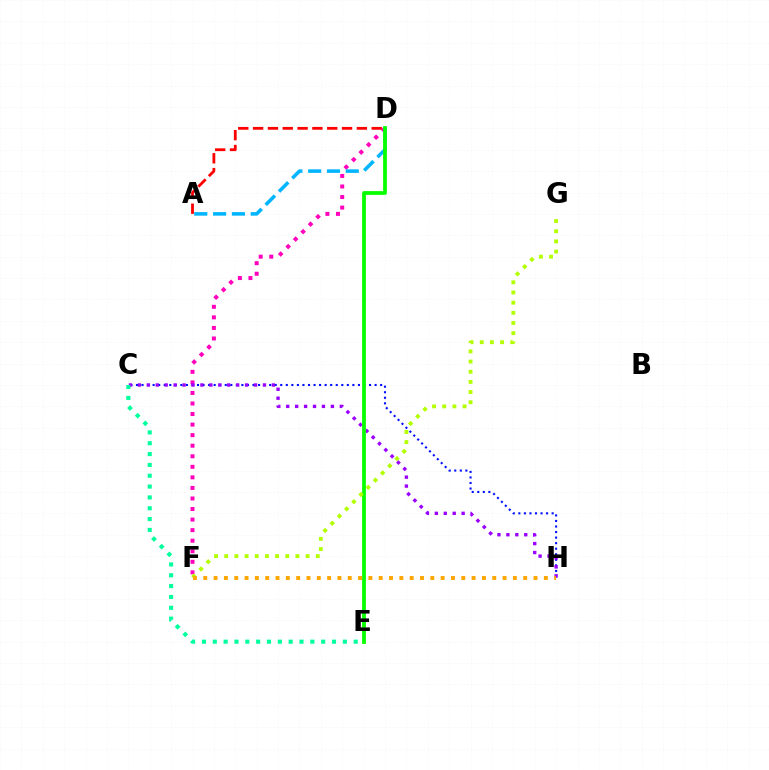{('C', 'H'): [{'color': '#0010ff', 'line_style': 'dotted', 'thickness': 1.51}, {'color': '#9b00ff', 'line_style': 'dotted', 'thickness': 2.43}], ('A', 'D'): [{'color': '#ff0000', 'line_style': 'dashed', 'thickness': 2.01}, {'color': '#00b5ff', 'line_style': 'dashed', 'thickness': 2.55}], ('D', 'F'): [{'color': '#ff00bd', 'line_style': 'dotted', 'thickness': 2.87}], ('D', 'E'): [{'color': '#08ff00', 'line_style': 'solid', 'thickness': 2.73}], ('C', 'E'): [{'color': '#00ff9d', 'line_style': 'dotted', 'thickness': 2.94}], ('F', 'G'): [{'color': '#b3ff00', 'line_style': 'dotted', 'thickness': 2.76}], ('F', 'H'): [{'color': '#ffa500', 'line_style': 'dotted', 'thickness': 2.8}]}